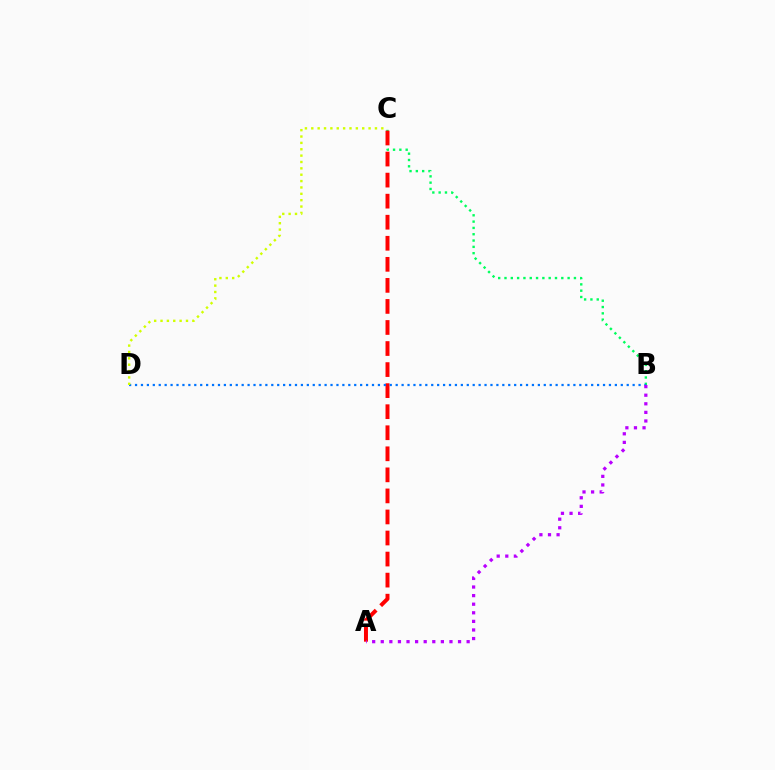{('B', 'C'): [{'color': '#00ff5c', 'line_style': 'dotted', 'thickness': 1.72}], ('A', 'C'): [{'color': '#ff0000', 'line_style': 'dashed', 'thickness': 2.86}], ('B', 'D'): [{'color': '#0074ff', 'line_style': 'dotted', 'thickness': 1.61}], ('C', 'D'): [{'color': '#d1ff00', 'line_style': 'dotted', 'thickness': 1.73}], ('A', 'B'): [{'color': '#b900ff', 'line_style': 'dotted', 'thickness': 2.33}]}